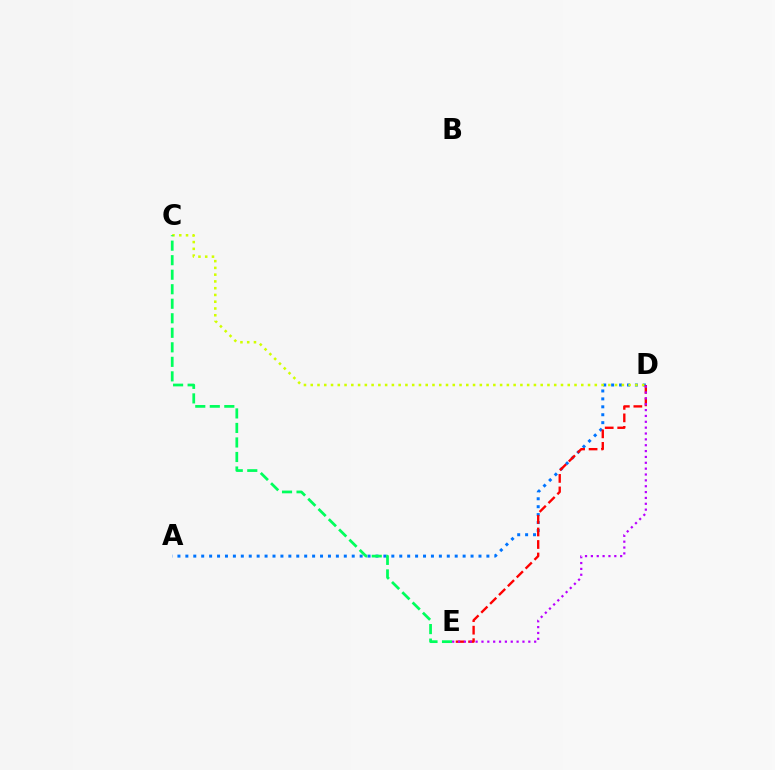{('A', 'D'): [{'color': '#0074ff', 'line_style': 'dotted', 'thickness': 2.15}], ('D', 'E'): [{'color': '#ff0000', 'line_style': 'dashed', 'thickness': 1.7}, {'color': '#b900ff', 'line_style': 'dotted', 'thickness': 1.59}], ('C', 'D'): [{'color': '#d1ff00', 'line_style': 'dotted', 'thickness': 1.84}], ('C', 'E'): [{'color': '#00ff5c', 'line_style': 'dashed', 'thickness': 1.97}]}